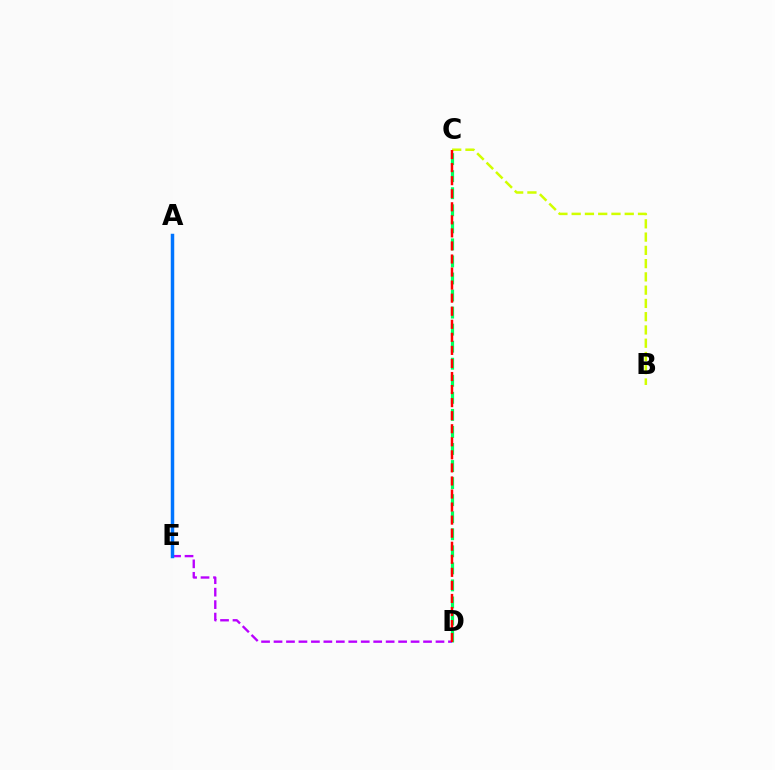{('C', 'D'): [{'color': '#00ff5c', 'line_style': 'dashed', 'thickness': 2.32}, {'color': '#ff0000', 'line_style': 'dashed', 'thickness': 1.77}], ('D', 'E'): [{'color': '#b900ff', 'line_style': 'dashed', 'thickness': 1.69}], ('A', 'E'): [{'color': '#0074ff', 'line_style': 'solid', 'thickness': 2.5}], ('B', 'C'): [{'color': '#d1ff00', 'line_style': 'dashed', 'thickness': 1.8}]}